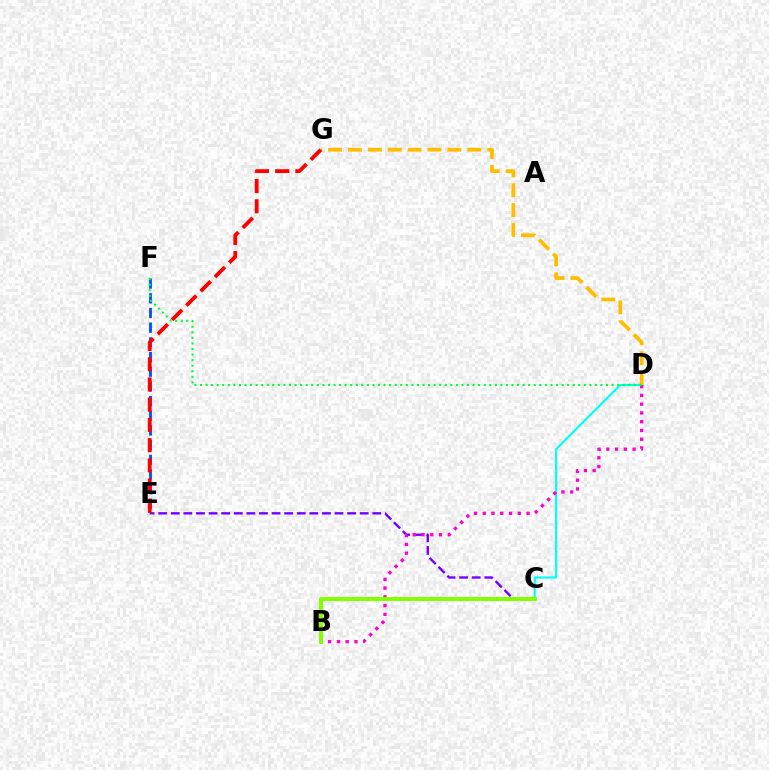{('C', 'E'): [{'color': '#7200ff', 'line_style': 'dashed', 'thickness': 1.71}], ('C', 'D'): [{'color': '#00fff6', 'line_style': 'solid', 'thickness': 1.53}], ('B', 'D'): [{'color': '#ff00cf', 'line_style': 'dotted', 'thickness': 2.38}], ('B', 'C'): [{'color': '#84ff00', 'line_style': 'solid', 'thickness': 2.86}], ('E', 'F'): [{'color': '#004bff', 'line_style': 'dashed', 'thickness': 1.99}], ('D', 'G'): [{'color': '#ffbd00', 'line_style': 'dashed', 'thickness': 2.7}], ('E', 'G'): [{'color': '#ff0000', 'line_style': 'dashed', 'thickness': 2.75}], ('D', 'F'): [{'color': '#00ff39', 'line_style': 'dotted', 'thickness': 1.51}]}